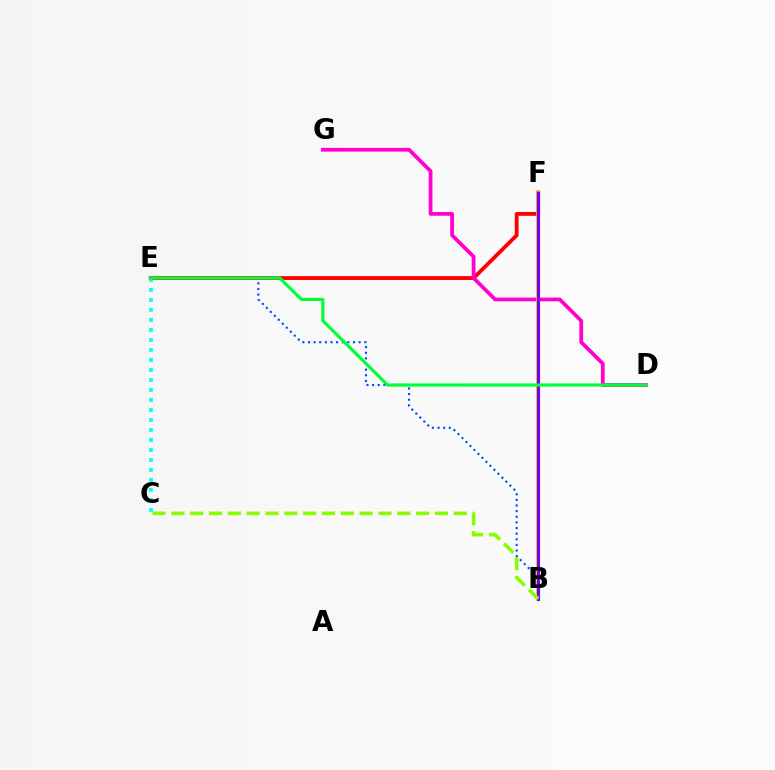{('B', 'E'): [{'color': '#004bff', 'line_style': 'dotted', 'thickness': 1.53}], ('E', 'F'): [{'color': '#ff0000', 'line_style': 'solid', 'thickness': 2.76}], ('C', 'E'): [{'color': '#00fff6', 'line_style': 'dotted', 'thickness': 2.72}], ('D', 'G'): [{'color': '#ff00cf', 'line_style': 'solid', 'thickness': 2.7}], ('B', 'F'): [{'color': '#ffbd00', 'line_style': 'solid', 'thickness': 2.64}, {'color': '#7200ff', 'line_style': 'solid', 'thickness': 2.26}], ('B', 'C'): [{'color': '#84ff00', 'line_style': 'dashed', 'thickness': 2.56}], ('D', 'E'): [{'color': '#00ff39', 'line_style': 'solid', 'thickness': 2.27}]}